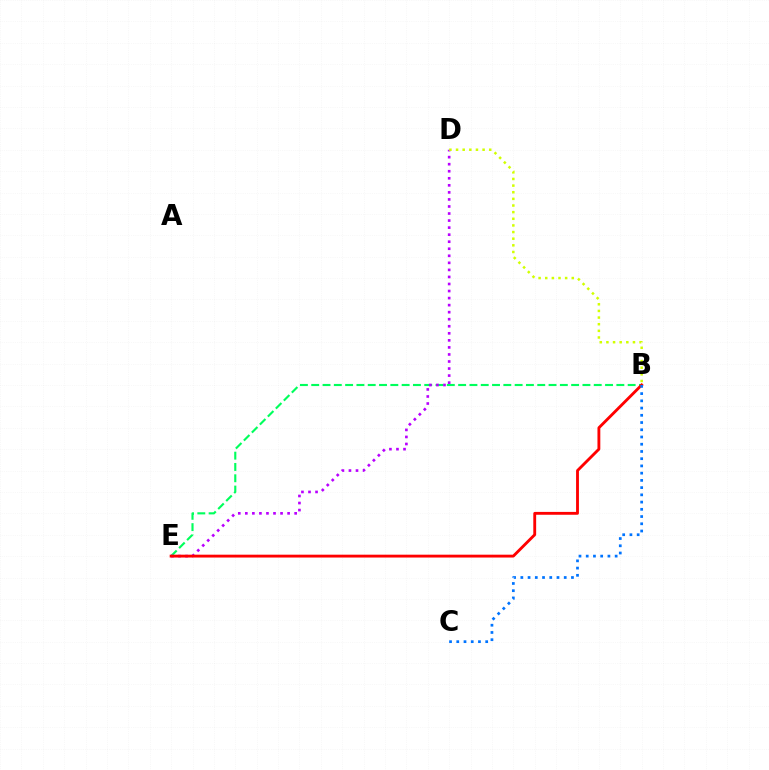{('B', 'E'): [{'color': '#00ff5c', 'line_style': 'dashed', 'thickness': 1.54}, {'color': '#ff0000', 'line_style': 'solid', 'thickness': 2.05}], ('D', 'E'): [{'color': '#b900ff', 'line_style': 'dotted', 'thickness': 1.91}], ('B', 'C'): [{'color': '#0074ff', 'line_style': 'dotted', 'thickness': 1.96}], ('B', 'D'): [{'color': '#d1ff00', 'line_style': 'dotted', 'thickness': 1.8}]}